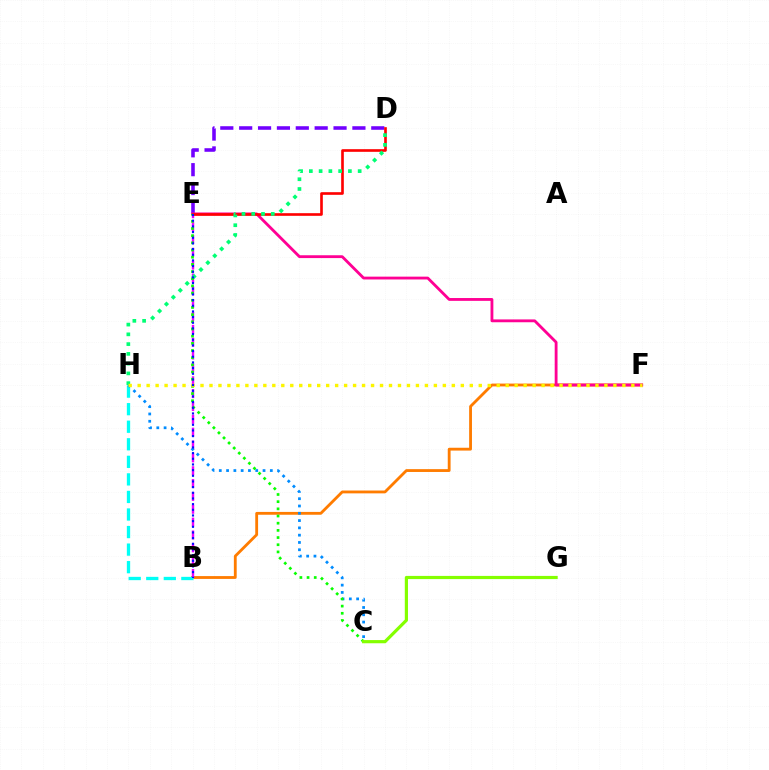{('B', 'F'): [{'color': '#ff7c00', 'line_style': 'solid', 'thickness': 2.04}], ('D', 'E'): [{'color': '#7200ff', 'line_style': 'dashed', 'thickness': 2.56}, {'color': '#ff0000', 'line_style': 'solid', 'thickness': 1.9}], ('B', 'E'): [{'color': '#ee00ff', 'line_style': 'dashed', 'thickness': 1.75}, {'color': '#0010ff', 'line_style': 'dotted', 'thickness': 1.54}], ('B', 'H'): [{'color': '#00fff6', 'line_style': 'dashed', 'thickness': 2.38}], ('E', 'F'): [{'color': '#ff0094', 'line_style': 'solid', 'thickness': 2.04}], ('C', 'H'): [{'color': '#008cff', 'line_style': 'dotted', 'thickness': 1.98}], ('D', 'H'): [{'color': '#00ff74', 'line_style': 'dotted', 'thickness': 2.65}], ('C', 'E'): [{'color': '#08ff00', 'line_style': 'dotted', 'thickness': 1.95}], ('C', 'G'): [{'color': '#84ff00', 'line_style': 'solid', 'thickness': 2.29}], ('F', 'H'): [{'color': '#fcf500', 'line_style': 'dotted', 'thickness': 2.44}]}